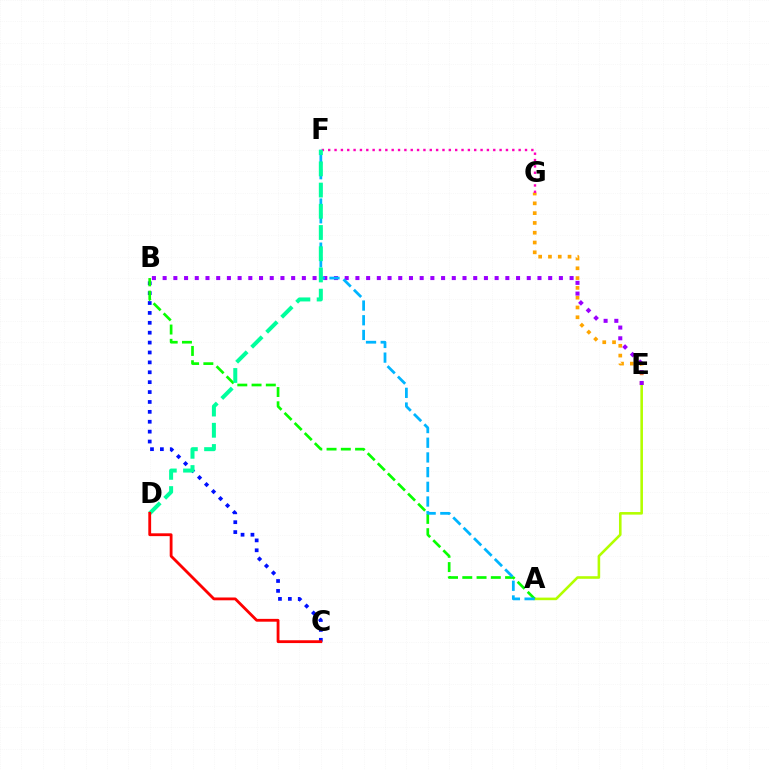{('E', 'G'): [{'color': '#ffa500', 'line_style': 'dotted', 'thickness': 2.66}], ('B', 'C'): [{'color': '#0010ff', 'line_style': 'dotted', 'thickness': 2.69}], ('A', 'E'): [{'color': '#b3ff00', 'line_style': 'solid', 'thickness': 1.87}], ('B', 'E'): [{'color': '#9b00ff', 'line_style': 'dotted', 'thickness': 2.91}], ('F', 'G'): [{'color': '#ff00bd', 'line_style': 'dotted', 'thickness': 1.72}], ('A', 'B'): [{'color': '#08ff00', 'line_style': 'dashed', 'thickness': 1.94}], ('A', 'F'): [{'color': '#00b5ff', 'line_style': 'dashed', 'thickness': 2.0}], ('D', 'F'): [{'color': '#00ff9d', 'line_style': 'dashed', 'thickness': 2.88}], ('C', 'D'): [{'color': '#ff0000', 'line_style': 'solid', 'thickness': 2.03}]}